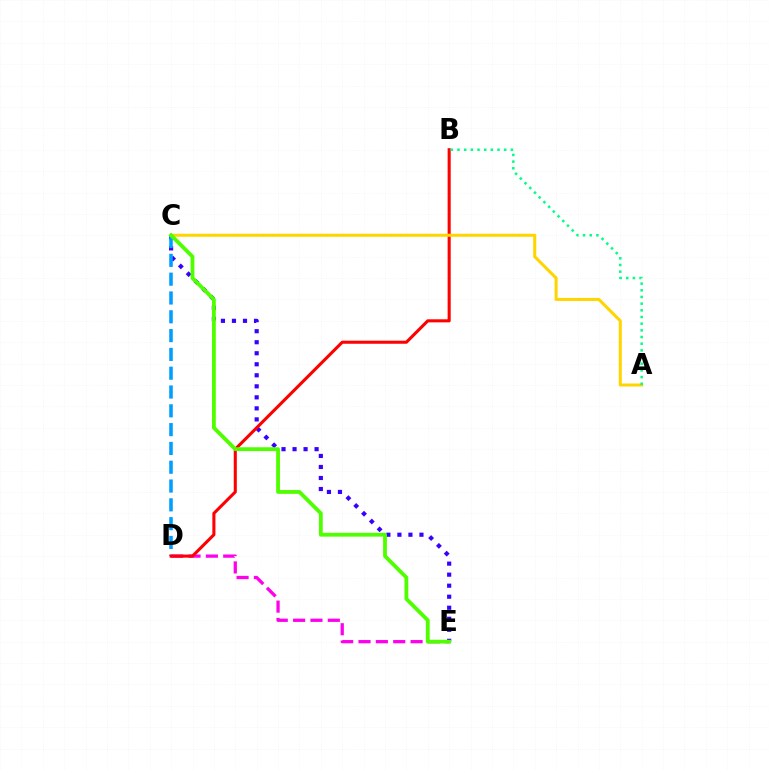{('D', 'E'): [{'color': '#ff00ed', 'line_style': 'dashed', 'thickness': 2.36}], ('C', 'E'): [{'color': '#3700ff', 'line_style': 'dotted', 'thickness': 3.0}, {'color': '#4fff00', 'line_style': 'solid', 'thickness': 2.74}], ('C', 'D'): [{'color': '#009eff', 'line_style': 'dashed', 'thickness': 2.55}], ('B', 'D'): [{'color': '#ff0000', 'line_style': 'solid', 'thickness': 2.21}], ('A', 'C'): [{'color': '#ffd500', 'line_style': 'solid', 'thickness': 2.19}], ('A', 'B'): [{'color': '#00ff86', 'line_style': 'dotted', 'thickness': 1.81}]}